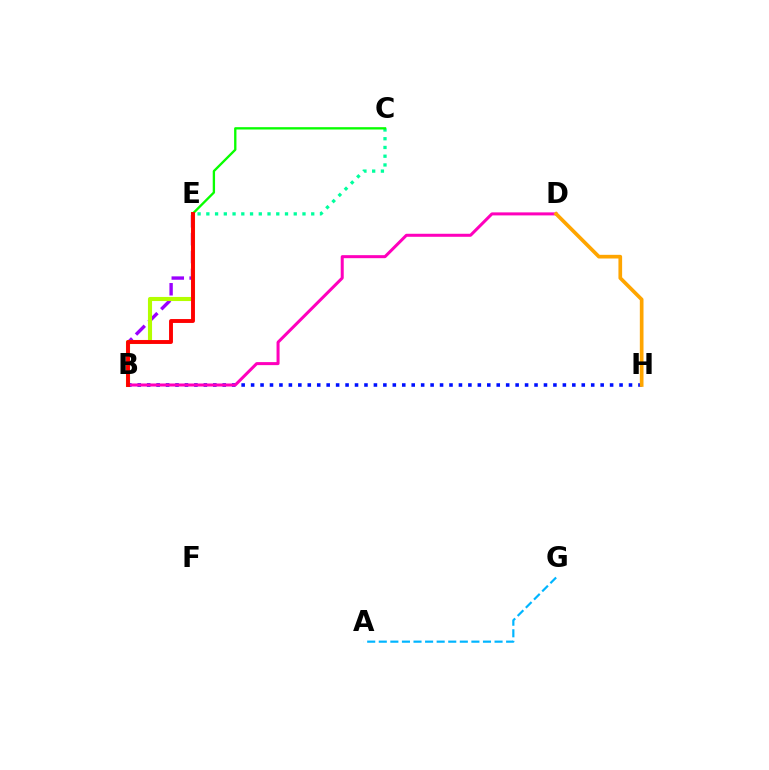{('C', 'E'): [{'color': '#00ff9d', 'line_style': 'dotted', 'thickness': 2.37}, {'color': '#08ff00', 'line_style': 'solid', 'thickness': 1.68}], ('B', 'E'): [{'color': '#9b00ff', 'line_style': 'dashed', 'thickness': 2.43}, {'color': '#b3ff00', 'line_style': 'solid', 'thickness': 2.95}, {'color': '#ff0000', 'line_style': 'solid', 'thickness': 2.8}], ('B', 'H'): [{'color': '#0010ff', 'line_style': 'dotted', 'thickness': 2.57}], ('B', 'D'): [{'color': '#ff00bd', 'line_style': 'solid', 'thickness': 2.17}], ('D', 'H'): [{'color': '#ffa500', 'line_style': 'solid', 'thickness': 2.65}], ('A', 'G'): [{'color': '#00b5ff', 'line_style': 'dashed', 'thickness': 1.57}]}